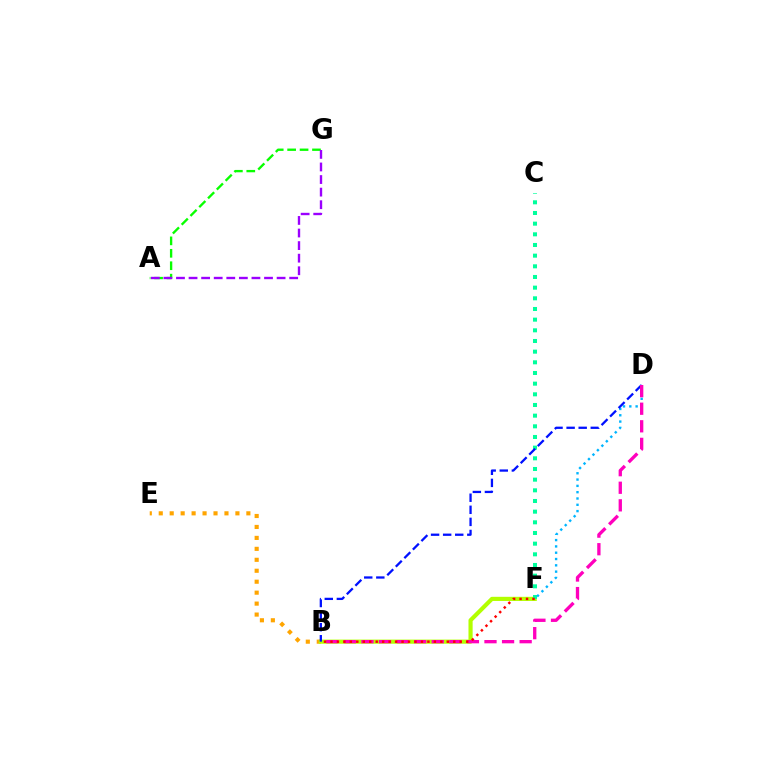{('B', 'E'): [{'color': '#ffa500', 'line_style': 'dotted', 'thickness': 2.98}], ('B', 'F'): [{'color': '#b3ff00', 'line_style': 'solid', 'thickness': 2.99}, {'color': '#ff0000', 'line_style': 'dotted', 'thickness': 1.76}], ('C', 'F'): [{'color': '#00ff9d', 'line_style': 'dotted', 'thickness': 2.9}], ('D', 'F'): [{'color': '#00b5ff', 'line_style': 'dotted', 'thickness': 1.71}], ('B', 'D'): [{'color': '#0010ff', 'line_style': 'dashed', 'thickness': 1.64}, {'color': '#ff00bd', 'line_style': 'dashed', 'thickness': 2.39}], ('A', 'G'): [{'color': '#08ff00', 'line_style': 'dashed', 'thickness': 1.69}, {'color': '#9b00ff', 'line_style': 'dashed', 'thickness': 1.71}]}